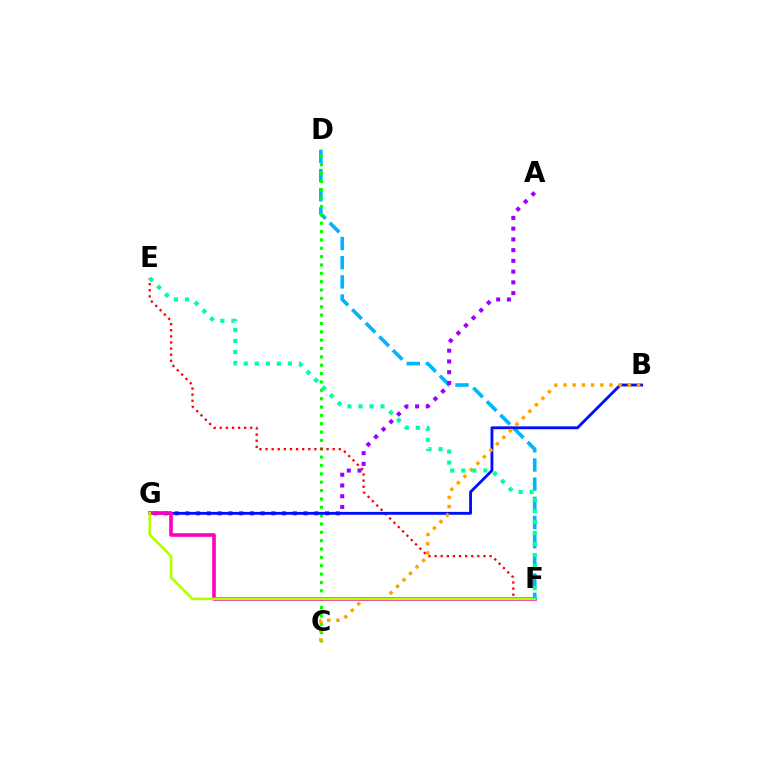{('D', 'F'): [{'color': '#00b5ff', 'line_style': 'dashed', 'thickness': 2.61}], ('A', 'G'): [{'color': '#9b00ff', 'line_style': 'dotted', 'thickness': 2.92}], ('C', 'D'): [{'color': '#08ff00', 'line_style': 'dotted', 'thickness': 2.27}], ('E', 'F'): [{'color': '#ff0000', 'line_style': 'dotted', 'thickness': 1.66}, {'color': '#00ff9d', 'line_style': 'dotted', 'thickness': 3.0}], ('B', 'G'): [{'color': '#0010ff', 'line_style': 'solid', 'thickness': 2.06}], ('B', 'C'): [{'color': '#ffa500', 'line_style': 'dotted', 'thickness': 2.5}], ('F', 'G'): [{'color': '#ff00bd', 'line_style': 'solid', 'thickness': 2.6}, {'color': '#b3ff00', 'line_style': 'solid', 'thickness': 1.86}]}